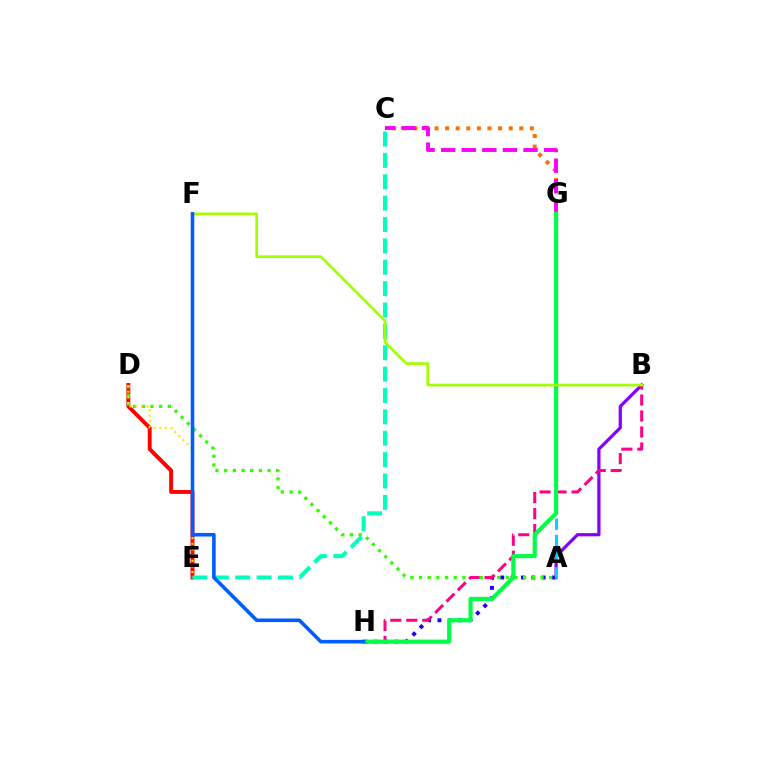{('D', 'E'): [{'color': '#ff0000', 'line_style': 'solid', 'thickness': 2.82}, {'color': '#ffe600', 'line_style': 'dotted', 'thickness': 1.54}], ('C', 'G'): [{'color': '#ff7000', 'line_style': 'dotted', 'thickness': 2.88}, {'color': '#fa00f9', 'line_style': 'dashed', 'thickness': 2.8}], ('A', 'H'): [{'color': '#1900ff', 'line_style': 'dotted', 'thickness': 2.81}], ('A', 'B'): [{'color': '#8a00ff', 'line_style': 'solid', 'thickness': 2.33}], ('A', 'G'): [{'color': '#00d3ff', 'line_style': 'dashed', 'thickness': 2.2}], ('A', 'D'): [{'color': '#31ff00', 'line_style': 'dotted', 'thickness': 2.36}], ('B', 'H'): [{'color': '#ff0088', 'line_style': 'dashed', 'thickness': 2.17}], ('G', 'H'): [{'color': '#00ff45', 'line_style': 'solid', 'thickness': 2.99}], ('C', 'E'): [{'color': '#00ffbb', 'line_style': 'dashed', 'thickness': 2.9}], ('B', 'F'): [{'color': '#a2ff00', 'line_style': 'solid', 'thickness': 1.95}], ('F', 'H'): [{'color': '#005dff', 'line_style': 'solid', 'thickness': 2.59}]}